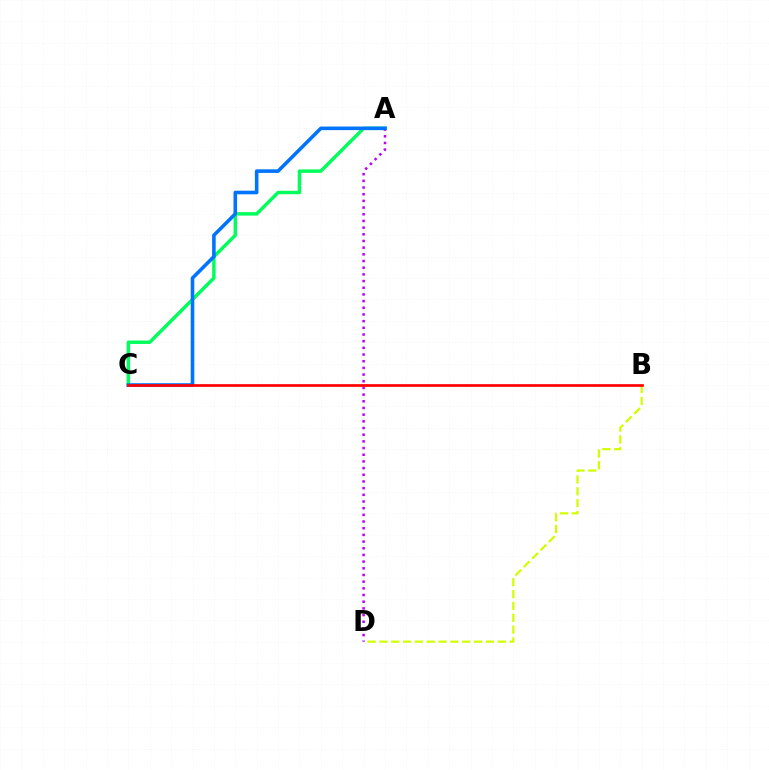{('B', 'D'): [{'color': '#d1ff00', 'line_style': 'dashed', 'thickness': 1.61}], ('A', 'C'): [{'color': '#00ff5c', 'line_style': 'solid', 'thickness': 2.48}, {'color': '#0074ff', 'line_style': 'solid', 'thickness': 2.58}], ('A', 'D'): [{'color': '#b900ff', 'line_style': 'dotted', 'thickness': 1.81}], ('B', 'C'): [{'color': '#ff0000', 'line_style': 'solid', 'thickness': 1.95}]}